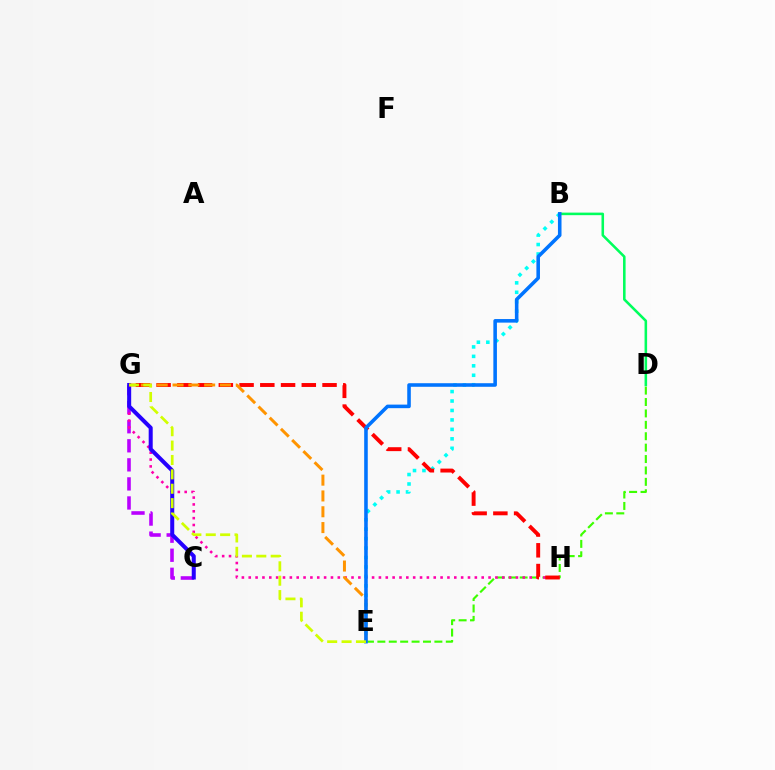{('B', 'D'): [{'color': '#00ff5c', 'line_style': 'solid', 'thickness': 1.84}], ('D', 'E'): [{'color': '#3dff00', 'line_style': 'dashed', 'thickness': 1.55}], ('B', 'E'): [{'color': '#00fff6', 'line_style': 'dotted', 'thickness': 2.57}, {'color': '#0074ff', 'line_style': 'solid', 'thickness': 2.57}], ('C', 'G'): [{'color': '#b900ff', 'line_style': 'dashed', 'thickness': 2.59}, {'color': '#2500ff', 'line_style': 'solid', 'thickness': 2.9}], ('G', 'H'): [{'color': '#ff00ac', 'line_style': 'dotted', 'thickness': 1.86}, {'color': '#ff0000', 'line_style': 'dashed', 'thickness': 2.82}], ('E', 'G'): [{'color': '#ff9400', 'line_style': 'dashed', 'thickness': 2.15}, {'color': '#d1ff00', 'line_style': 'dashed', 'thickness': 1.95}]}